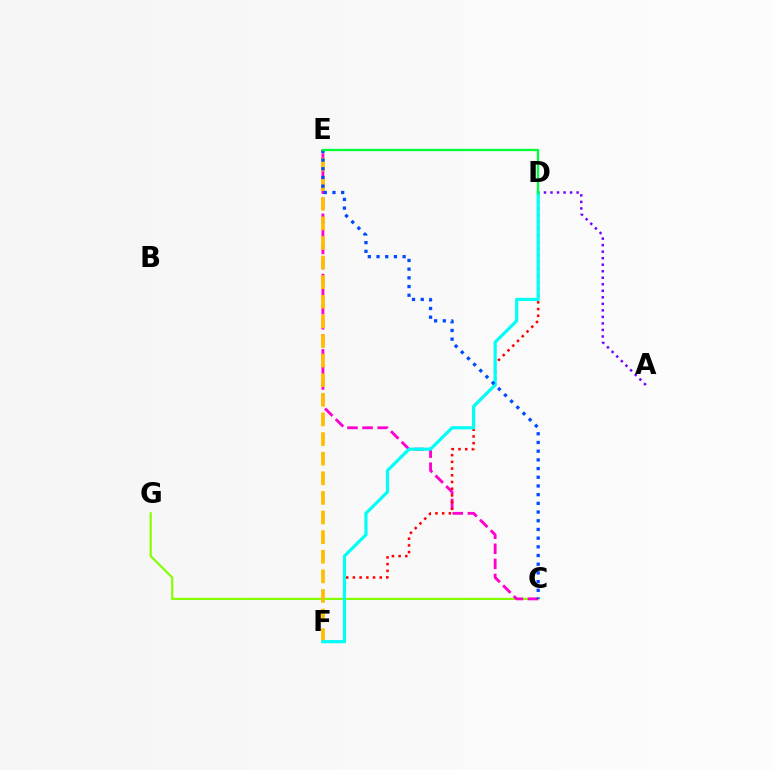{('C', 'G'): [{'color': '#84ff00', 'line_style': 'solid', 'thickness': 1.56}], ('C', 'E'): [{'color': '#ff00cf', 'line_style': 'dashed', 'thickness': 2.05}, {'color': '#004bff', 'line_style': 'dotted', 'thickness': 2.36}], ('D', 'F'): [{'color': '#ff0000', 'line_style': 'dotted', 'thickness': 1.82}, {'color': '#00fff6', 'line_style': 'solid', 'thickness': 2.29}], ('E', 'F'): [{'color': '#ffbd00', 'line_style': 'dashed', 'thickness': 2.66}], ('A', 'D'): [{'color': '#7200ff', 'line_style': 'dotted', 'thickness': 1.77}], ('D', 'E'): [{'color': '#00ff39', 'line_style': 'solid', 'thickness': 1.65}]}